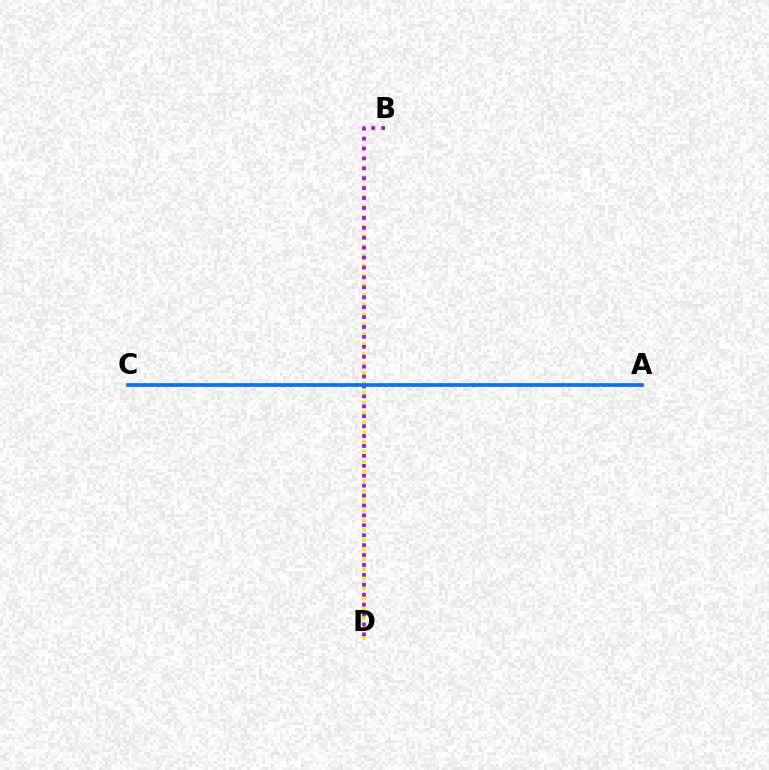{('B', 'D'): [{'color': '#d1ff00', 'line_style': 'dotted', 'thickness': 2.66}, {'color': '#b900ff', 'line_style': 'dotted', 'thickness': 2.69}], ('A', 'C'): [{'color': '#00ff5c', 'line_style': 'dotted', 'thickness': 1.98}, {'color': '#ff0000', 'line_style': 'dashed', 'thickness': 1.61}, {'color': '#0074ff', 'line_style': 'solid', 'thickness': 2.64}]}